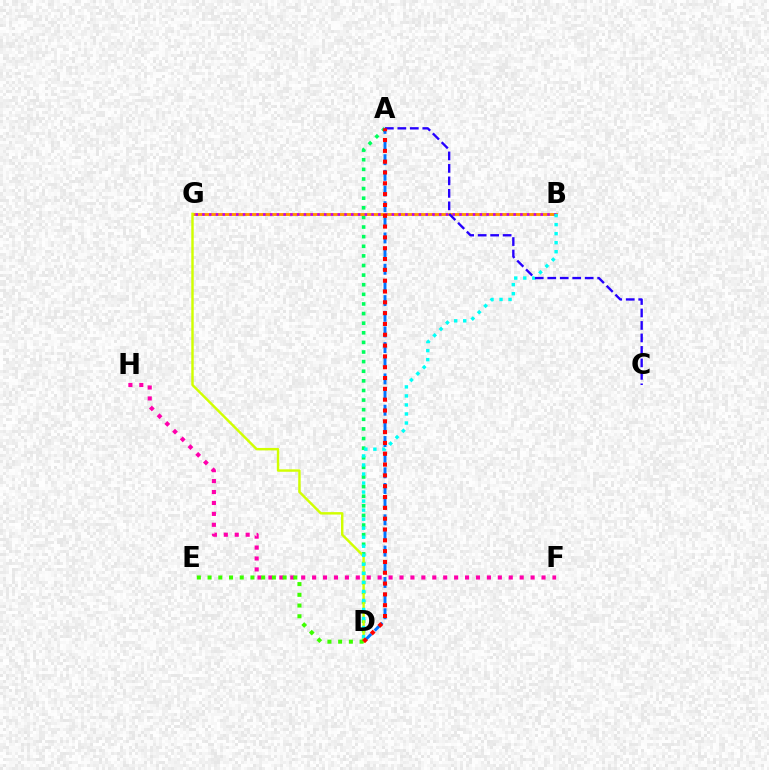{('A', 'D'): [{'color': '#00ff5c', 'line_style': 'dotted', 'thickness': 2.61}, {'color': '#0074ff', 'line_style': 'dashed', 'thickness': 2.13}, {'color': '#ff0000', 'line_style': 'dotted', 'thickness': 2.94}], ('F', 'H'): [{'color': '#ff00ac', 'line_style': 'dotted', 'thickness': 2.97}], ('B', 'G'): [{'color': '#ff9400', 'line_style': 'solid', 'thickness': 2.08}, {'color': '#b900ff', 'line_style': 'dotted', 'thickness': 1.84}], ('D', 'G'): [{'color': '#d1ff00', 'line_style': 'solid', 'thickness': 1.75}], ('B', 'D'): [{'color': '#00fff6', 'line_style': 'dotted', 'thickness': 2.45}], ('D', 'E'): [{'color': '#3dff00', 'line_style': 'dotted', 'thickness': 2.91}], ('A', 'C'): [{'color': '#2500ff', 'line_style': 'dashed', 'thickness': 1.7}]}